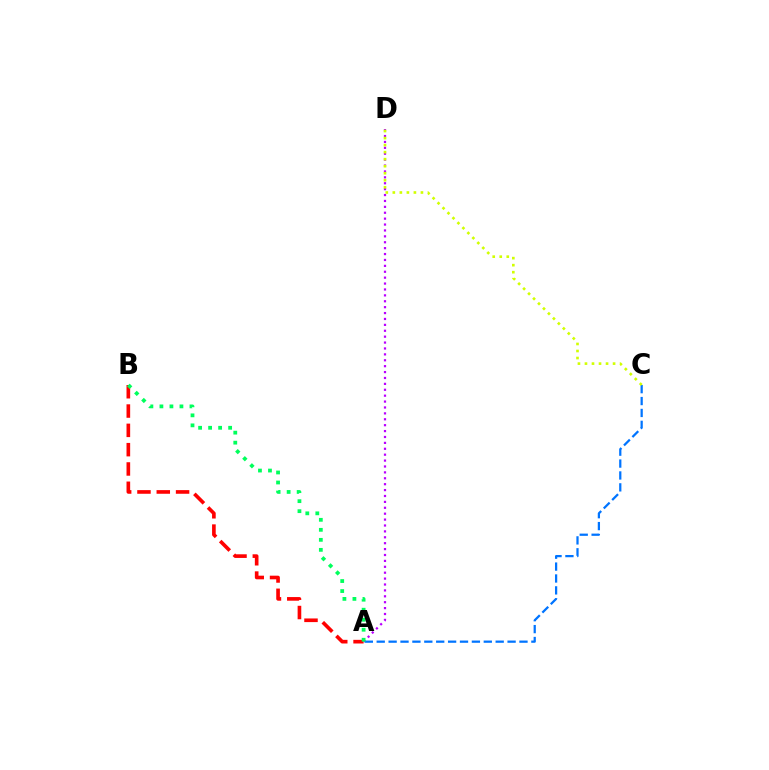{('A', 'B'): [{'color': '#ff0000', 'line_style': 'dashed', 'thickness': 2.62}, {'color': '#00ff5c', 'line_style': 'dotted', 'thickness': 2.72}], ('A', 'D'): [{'color': '#b900ff', 'line_style': 'dotted', 'thickness': 1.6}], ('A', 'C'): [{'color': '#0074ff', 'line_style': 'dashed', 'thickness': 1.62}], ('C', 'D'): [{'color': '#d1ff00', 'line_style': 'dotted', 'thickness': 1.91}]}